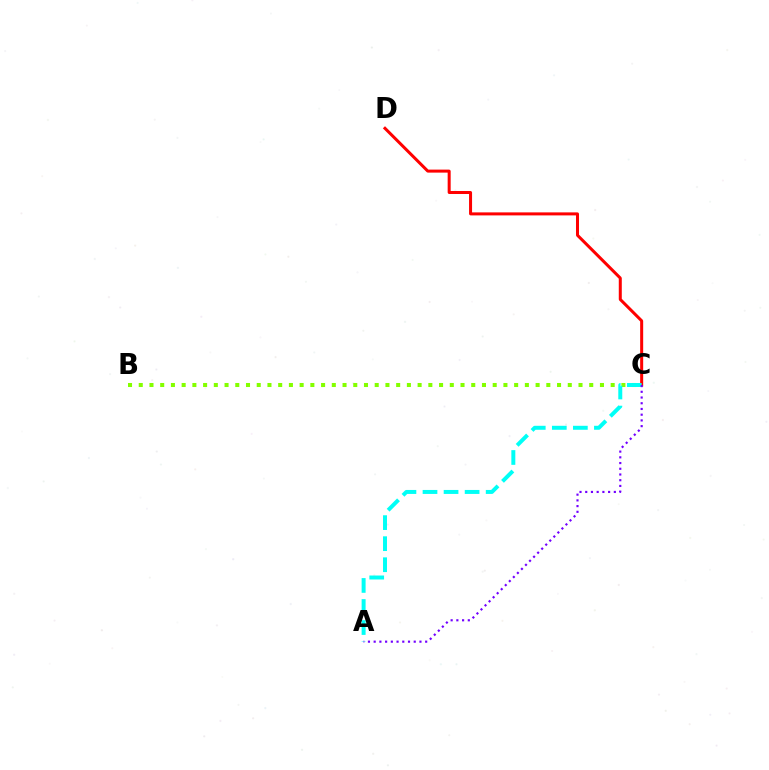{('B', 'C'): [{'color': '#84ff00', 'line_style': 'dotted', 'thickness': 2.91}], ('C', 'D'): [{'color': '#ff0000', 'line_style': 'solid', 'thickness': 2.17}], ('A', 'C'): [{'color': '#00fff6', 'line_style': 'dashed', 'thickness': 2.86}, {'color': '#7200ff', 'line_style': 'dotted', 'thickness': 1.55}]}